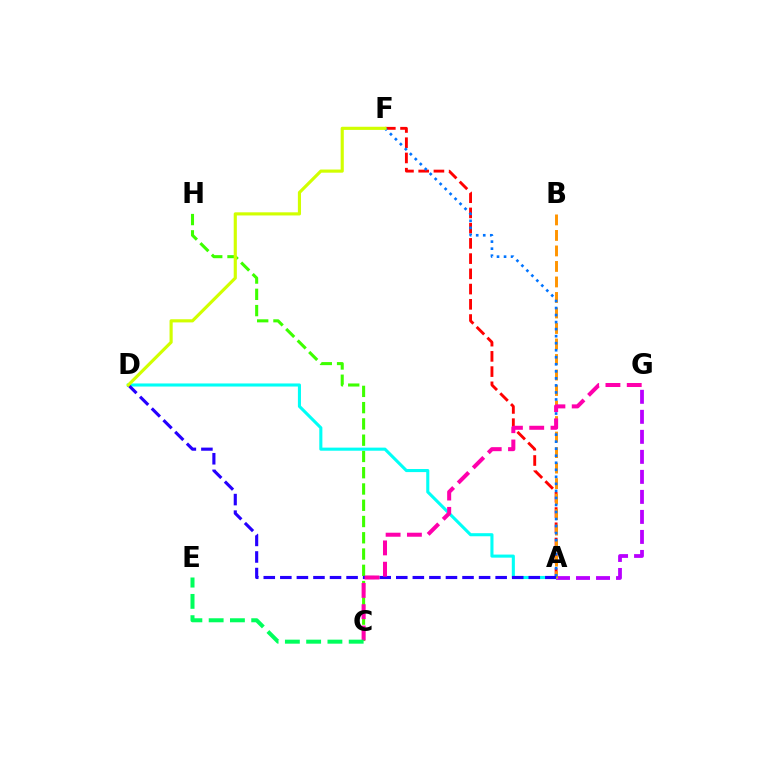{('C', 'H'): [{'color': '#3dff00', 'line_style': 'dashed', 'thickness': 2.21}], ('A', 'G'): [{'color': '#b900ff', 'line_style': 'dashed', 'thickness': 2.72}], ('A', 'D'): [{'color': '#00fff6', 'line_style': 'solid', 'thickness': 2.22}, {'color': '#2500ff', 'line_style': 'dashed', 'thickness': 2.25}], ('A', 'F'): [{'color': '#ff0000', 'line_style': 'dashed', 'thickness': 2.07}, {'color': '#0074ff', 'line_style': 'dotted', 'thickness': 1.91}], ('A', 'B'): [{'color': '#ff9400', 'line_style': 'dashed', 'thickness': 2.11}], ('C', 'G'): [{'color': '#ff00ac', 'line_style': 'dashed', 'thickness': 2.89}], ('C', 'E'): [{'color': '#00ff5c', 'line_style': 'dashed', 'thickness': 2.89}], ('D', 'F'): [{'color': '#d1ff00', 'line_style': 'solid', 'thickness': 2.26}]}